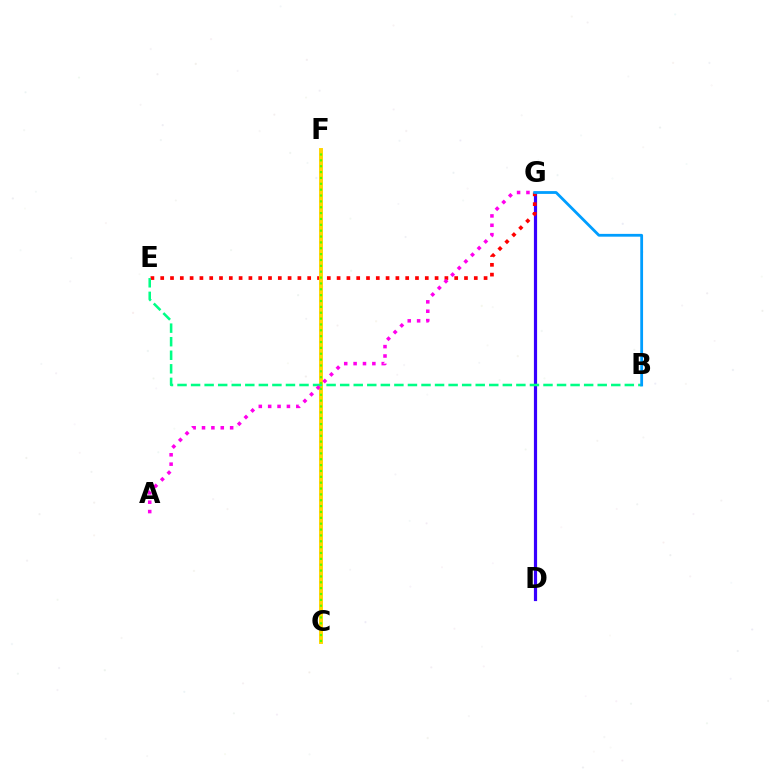{('D', 'G'): [{'color': '#3700ff', 'line_style': 'solid', 'thickness': 2.3}], ('E', 'G'): [{'color': '#ff0000', 'line_style': 'dotted', 'thickness': 2.66}], ('C', 'F'): [{'color': '#ffd500', 'line_style': 'solid', 'thickness': 2.83}, {'color': '#4fff00', 'line_style': 'dotted', 'thickness': 1.59}], ('B', 'E'): [{'color': '#00ff86', 'line_style': 'dashed', 'thickness': 1.84}], ('B', 'G'): [{'color': '#009eff', 'line_style': 'solid', 'thickness': 2.01}], ('A', 'G'): [{'color': '#ff00ed', 'line_style': 'dotted', 'thickness': 2.55}]}